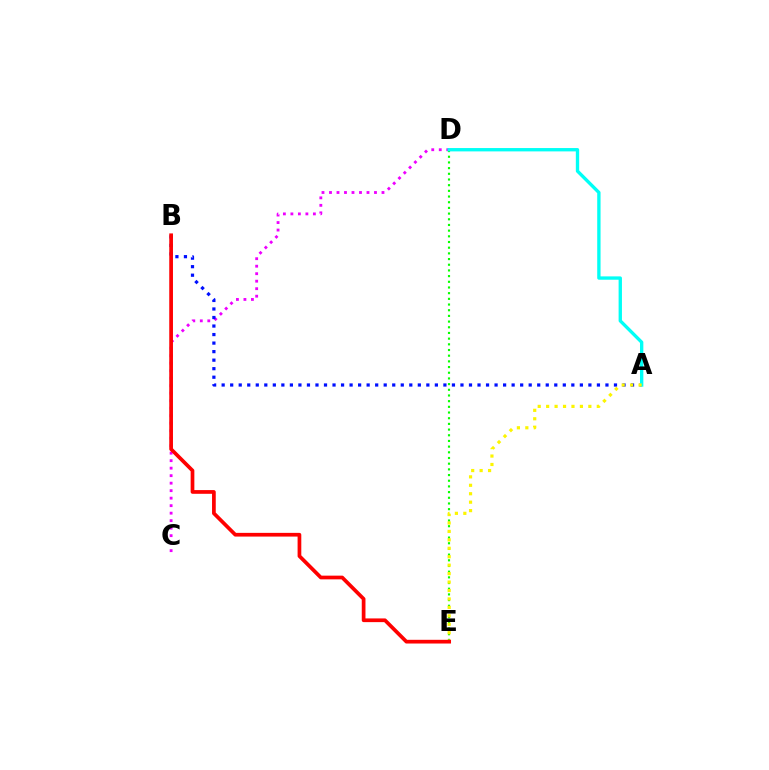{('C', 'D'): [{'color': '#ee00ff', 'line_style': 'dotted', 'thickness': 2.04}], ('D', 'E'): [{'color': '#08ff00', 'line_style': 'dotted', 'thickness': 1.54}], ('A', 'B'): [{'color': '#0010ff', 'line_style': 'dotted', 'thickness': 2.32}], ('A', 'D'): [{'color': '#00fff6', 'line_style': 'solid', 'thickness': 2.41}], ('A', 'E'): [{'color': '#fcf500', 'line_style': 'dotted', 'thickness': 2.29}], ('B', 'E'): [{'color': '#ff0000', 'line_style': 'solid', 'thickness': 2.67}]}